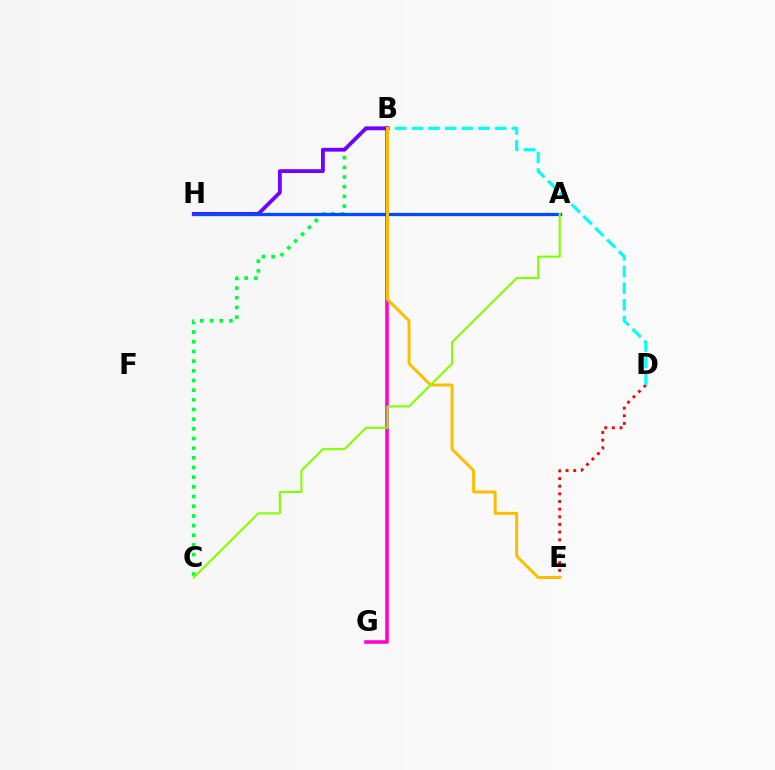{('D', 'E'): [{'color': '#ff0000', 'line_style': 'dotted', 'thickness': 2.08}], ('B', 'C'): [{'color': '#00ff39', 'line_style': 'dotted', 'thickness': 2.63}], ('B', 'D'): [{'color': '#00fff6', 'line_style': 'dashed', 'thickness': 2.26}], ('B', 'G'): [{'color': '#ff00cf', 'line_style': 'solid', 'thickness': 2.56}], ('B', 'H'): [{'color': '#7200ff', 'line_style': 'solid', 'thickness': 2.74}], ('A', 'H'): [{'color': '#004bff', 'line_style': 'solid', 'thickness': 2.36}], ('B', 'E'): [{'color': '#ffbd00', 'line_style': 'solid', 'thickness': 2.14}], ('A', 'C'): [{'color': '#84ff00', 'line_style': 'solid', 'thickness': 1.52}]}